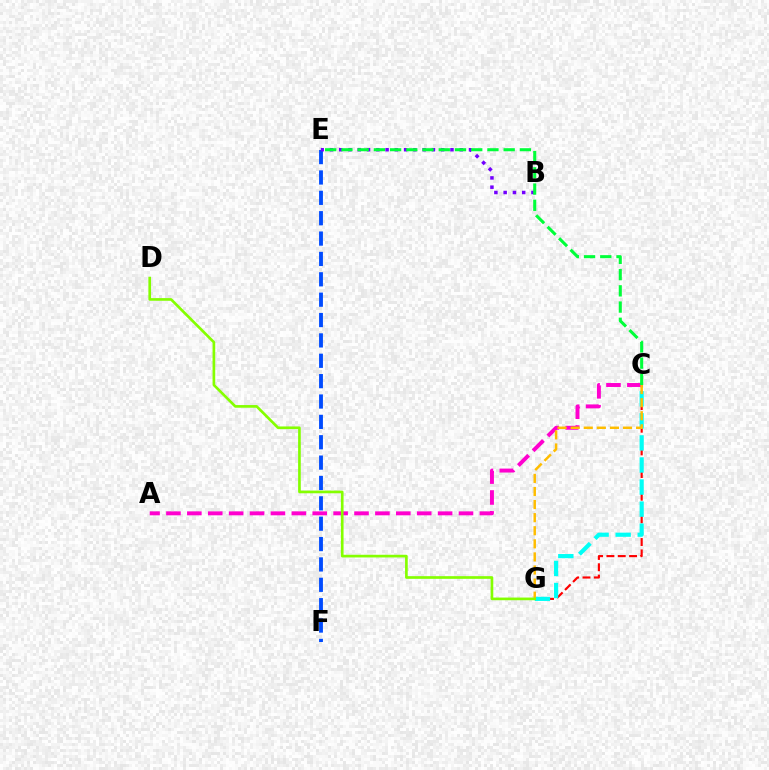{('C', 'G'): [{'color': '#ff0000', 'line_style': 'dashed', 'thickness': 1.54}, {'color': '#00fff6', 'line_style': 'dashed', 'thickness': 3.0}, {'color': '#ffbd00', 'line_style': 'dashed', 'thickness': 1.78}], ('A', 'C'): [{'color': '#ff00cf', 'line_style': 'dashed', 'thickness': 2.84}], ('E', 'F'): [{'color': '#004bff', 'line_style': 'dashed', 'thickness': 2.77}], ('B', 'E'): [{'color': '#7200ff', 'line_style': 'dotted', 'thickness': 2.52}], ('D', 'G'): [{'color': '#84ff00', 'line_style': 'solid', 'thickness': 1.92}], ('C', 'E'): [{'color': '#00ff39', 'line_style': 'dashed', 'thickness': 2.2}]}